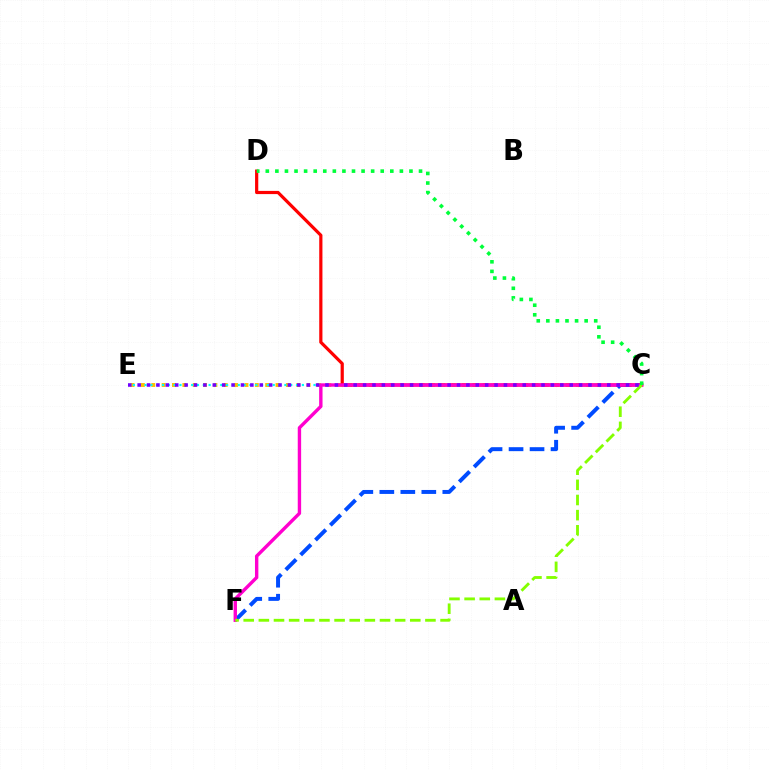{('C', 'E'): [{'color': '#ffbd00', 'line_style': 'dotted', 'thickness': 2.81}, {'color': '#00fff6', 'line_style': 'dotted', 'thickness': 1.58}, {'color': '#7200ff', 'line_style': 'dotted', 'thickness': 2.55}], ('C', 'F'): [{'color': '#004bff', 'line_style': 'dashed', 'thickness': 2.85}, {'color': '#ff00cf', 'line_style': 'solid', 'thickness': 2.44}, {'color': '#84ff00', 'line_style': 'dashed', 'thickness': 2.06}], ('C', 'D'): [{'color': '#ff0000', 'line_style': 'solid', 'thickness': 2.3}, {'color': '#00ff39', 'line_style': 'dotted', 'thickness': 2.6}]}